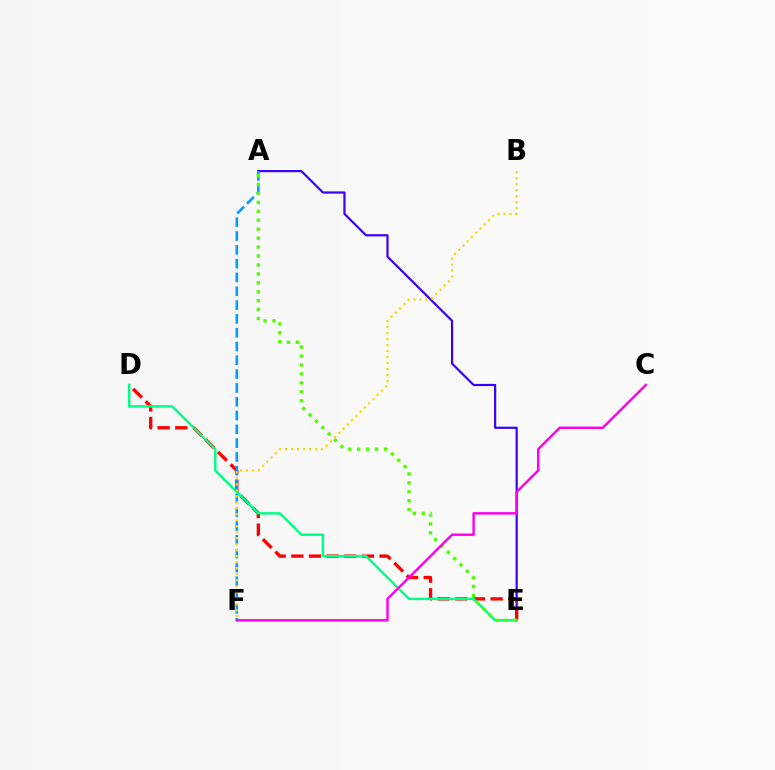{('A', 'E'): [{'color': '#3700ff', 'line_style': 'solid', 'thickness': 1.58}, {'color': '#4fff00', 'line_style': 'dotted', 'thickness': 2.43}], ('D', 'E'): [{'color': '#ff0000', 'line_style': 'dashed', 'thickness': 2.4}, {'color': '#00ff86', 'line_style': 'solid', 'thickness': 1.76}], ('A', 'F'): [{'color': '#009eff', 'line_style': 'dashed', 'thickness': 1.88}], ('C', 'F'): [{'color': '#ff00ed', 'line_style': 'solid', 'thickness': 1.76}], ('B', 'F'): [{'color': '#ffd500', 'line_style': 'dotted', 'thickness': 1.63}]}